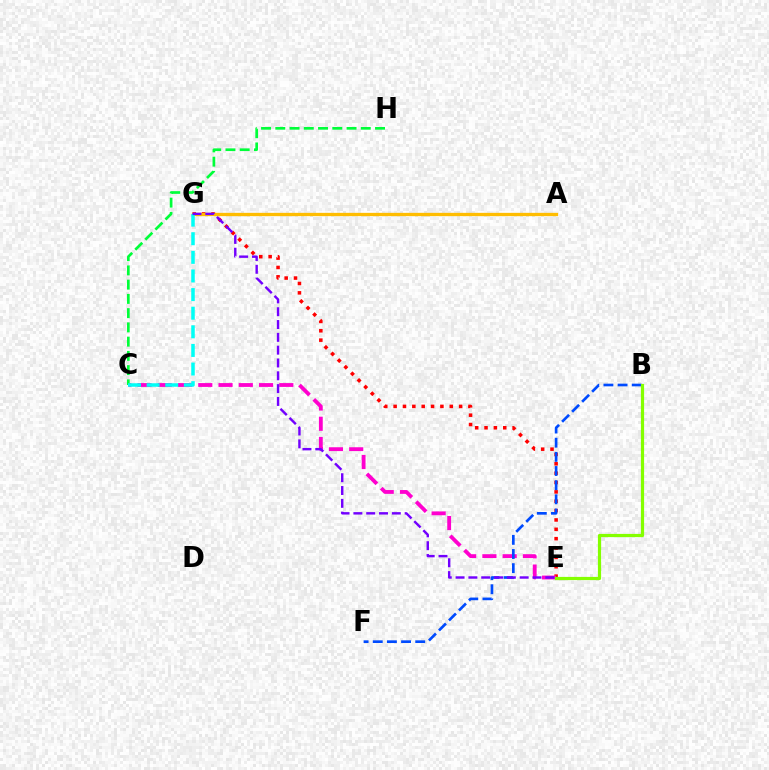{('E', 'G'): [{'color': '#ff0000', 'line_style': 'dotted', 'thickness': 2.54}, {'color': '#7200ff', 'line_style': 'dashed', 'thickness': 1.74}], ('A', 'G'): [{'color': '#ffbd00', 'line_style': 'solid', 'thickness': 2.38}], ('C', 'E'): [{'color': '#ff00cf', 'line_style': 'dashed', 'thickness': 2.75}], ('B', 'F'): [{'color': '#004bff', 'line_style': 'dashed', 'thickness': 1.92}], ('C', 'H'): [{'color': '#00ff39', 'line_style': 'dashed', 'thickness': 1.94}], ('C', 'G'): [{'color': '#00fff6', 'line_style': 'dashed', 'thickness': 2.53}], ('B', 'E'): [{'color': '#84ff00', 'line_style': 'solid', 'thickness': 2.3}]}